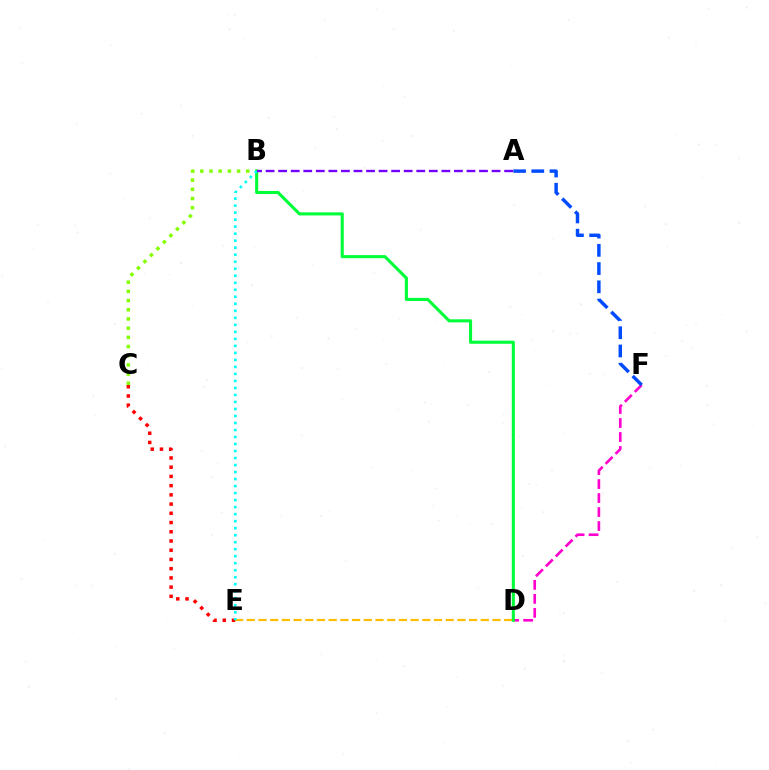{('D', 'F'): [{'color': '#ff00cf', 'line_style': 'dashed', 'thickness': 1.9}], ('D', 'E'): [{'color': '#ffbd00', 'line_style': 'dashed', 'thickness': 1.59}], ('B', 'C'): [{'color': '#84ff00', 'line_style': 'dotted', 'thickness': 2.5}], ('C', 'E'): [{'color': '#ff0000', 'line_style': 'dotted', 'thickness': 2.51}], ('B', 'D'): [{'color': '#00ff39', 'line_style': 'solid', 'thickness': 2.23}], ('B', 'E'): [{'color': '#00fff6', 'line_style': 'dotted', 'thickness': 1.9}], ('A', 'F'): [{'color': '#004bff', 'line_style': 'dashed', 'thickness': 2.48}], ('A', 'B'): [{'color': '#7200ff', 'line_style': 'dashed', 'thickness': 1.71}]}